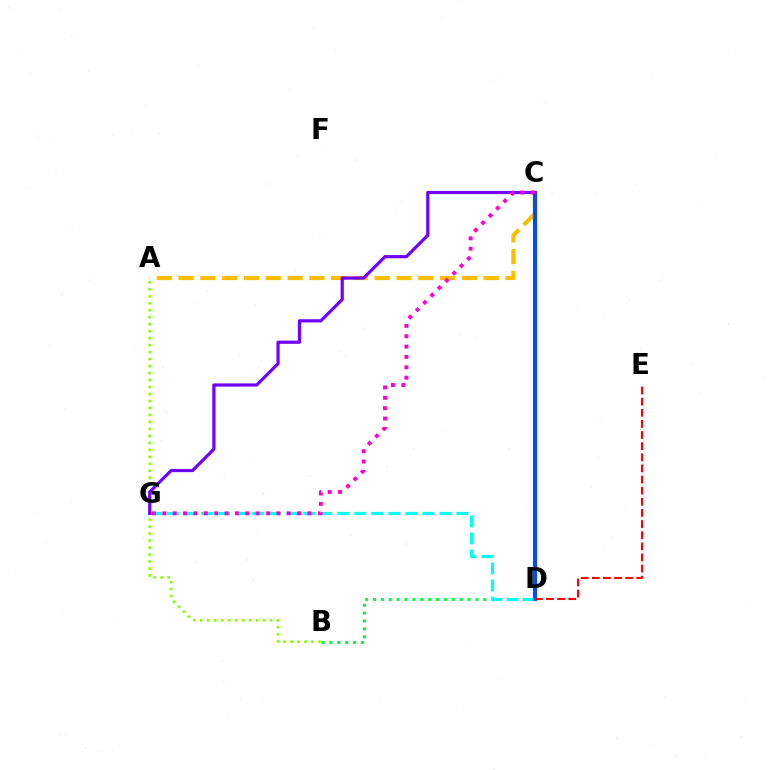{('A', 'B'): [{'color': '#84ff00', 'line_style': 'dotted', 'thickness': 1.9}], ('B', 'D'): [{'color': '#00ff39', 'line_style': 'dotted', 'thickness': 2.14}], ('D', 'G'): [{'color': '#00fff6', 'line_style': 'dashed', 'thickness': 2.31}], ('A', 'C'): [{'color': '#ffbd00', 'line_style': 'dashed', 'thickness': 2.96}], ('C', 'D'): [{'color': '#004bff', 'line_style': 'solid', 'thickness': 2.92}], ('C', 'G'): [{'color': '#7200ff', 'line_style': 'solid', 'thickness': 2.3}, {'color': '#ff00cf', 'line_style': 'dotted', 'thickness': 2.82}], ('D', 'E'): [{'color': '#ff0000', 'line_style': 'dashed', 'thickness': 1.51}]}